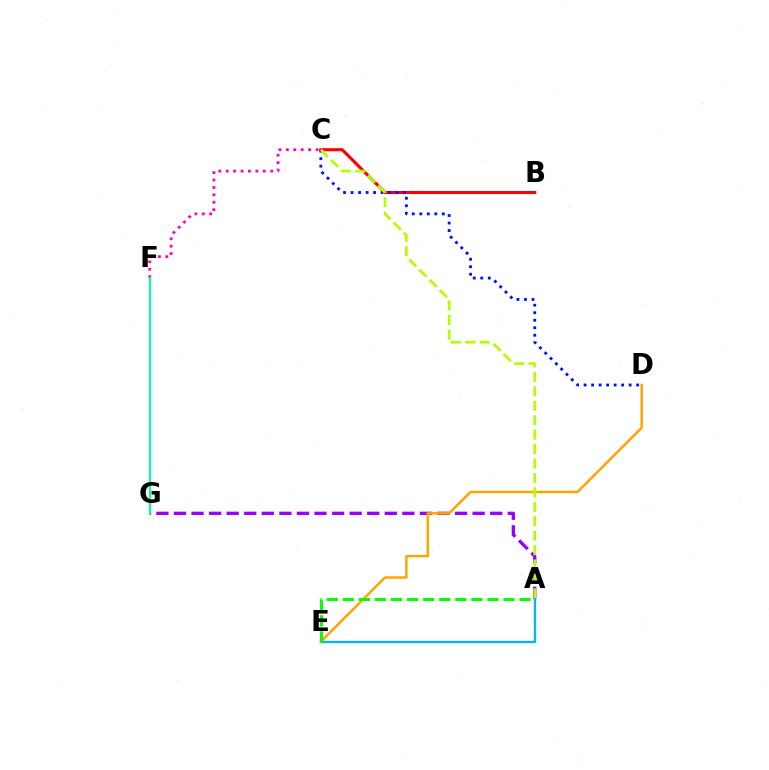{('A', 'E'): [{'color': '#00b5ff', 'line_style': 'solid', 'thickness': 1.66}, {'color': '#08ff00', 'line_style': 'dashed', 'thickness': 2.18}], ('B', 'C'): [{'color': '#ff0000', 'line_style': 'solid', 'thickness': 2.22}], ('A', 'G'): [{'color': '#9b00ff', 'line_style': 'dashed', 'thickness': 2.39}], ('C', 'D'): [{'color': '#0010ff', 'line_style': 'dotted', 'thickness': 2.04}], ('C', 'F'): [{'color': '#ff00bd', 'line_style': 'dotted', 'thickness': 2.01}], ('F', 'G'): [{'color': '#00ff9d', 'line_style': 'solid', 'thickness': 1.54}], ('D', 'E'): [{'color': '#ffa500', 'line_style': 'solid', 'thickness': 1.8}], ('A', 'C'): [{'color': '#b3ff00', 'line_style': 'dashed', 'thickness': 1.96}]}